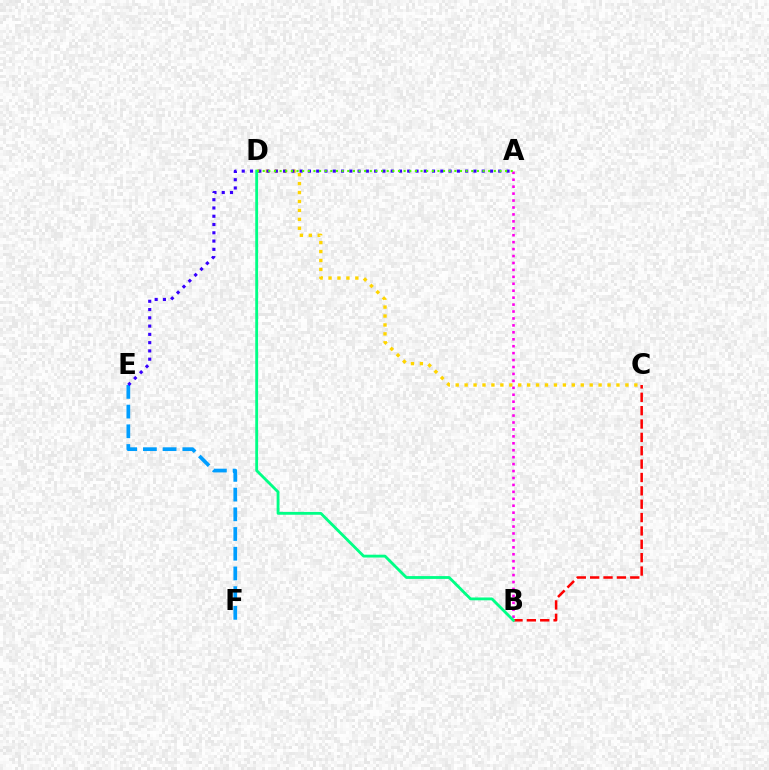{('E', 'F'): [{'color': '#009eff', 'line_style': 'dashed', 'thickness': 2.68}], ('B', 'C'): [{'color': '#ff0000', 'line_style': 'dashed', 'thickness': 1.82}], ('C', 'D'): [{'color': '#ffd500', 'line_style': 'dotted', 'thickness': 2.43}], ('A', 'B'): [{'color': '#ff00ed', 'line_style': 'dotted', 'thickness': 1.88}], ('A', 'E'): [{'color': '#3700ff', 'line_style': 'dotted', 'thickness': 2.25}], ('B', 'D'): [{'color': '#00ff86', 'line_style': 'solid', 'thickness': 2.04}], ('A', 'D'): [{'color': '#4fff00', 'line_style': 'dotted', 'thickness': 1.53}]}